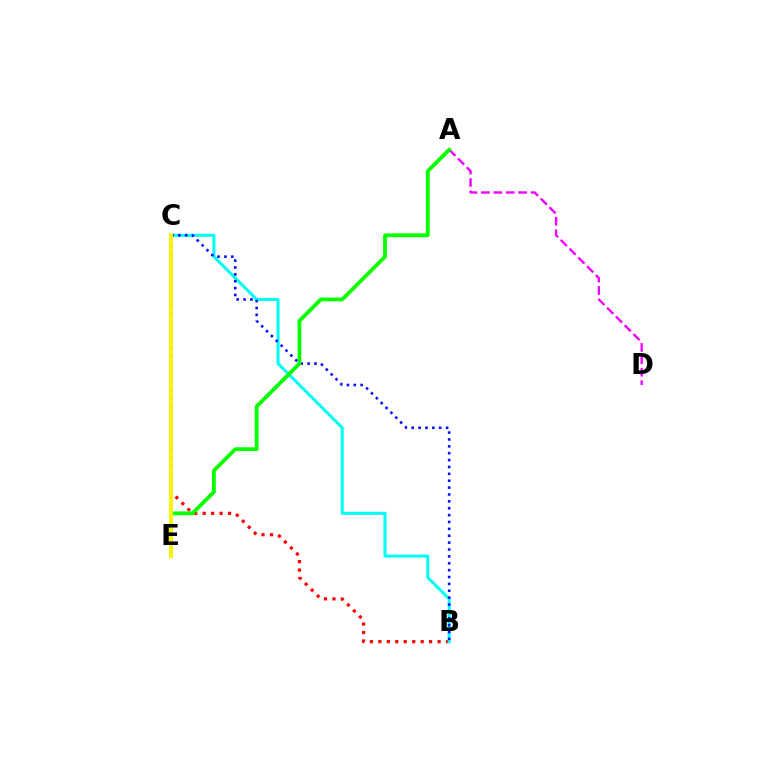{('B', 'C'): [{'color': '#ff0000', 'line_style': 'dotted', 'thickness': 2.3}, {'color': '#00fff6', 'line_style': 'solid', 'thickness': 2.2}, {'color': '#0010ff', 'line_style': 'dotted', 'thickness': 1.87}], ('A', 'D'): [{'color': '#ee00ff', 'line_style': 'dashed', 'thickness': 1.69}], ('A', 'E'): [{'color': '#08ff00', 'line_style': 'solid', 'thickness': 2.74}], ('C', 'E'): [{'color': '#fcf500', 'line_style': 'solid', 'thickness': 2.75}]}